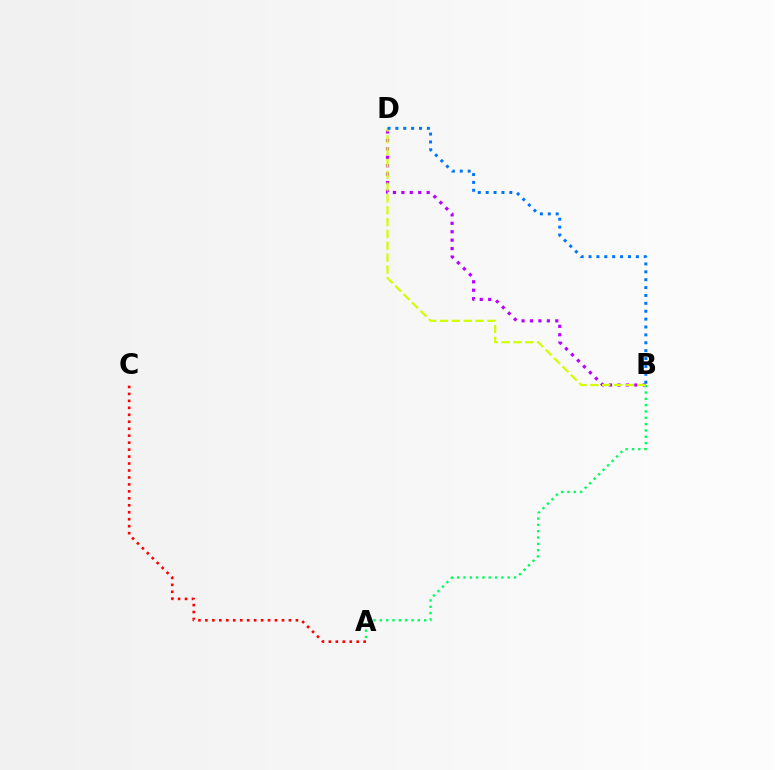{('B', 'D'): [{'color': '#b900ff', 'line_style': 'dotted', 'thickness': 2.29}, {'color': '#d1ff00', 'line_style': 'dashed', 'thickness': 1.61}, {'color': '#0074ff', 'line_style': 'dotted', 'thickness': 2.14}], ('A', 'B'): [{'color': '#00ff5c', 'line_style': 'dotted', 'thickness': 1.72}], ('A', 'C'): [{'color': '#ff0000', 'line_style': 'dotted', 'thickness': 1.89}]}